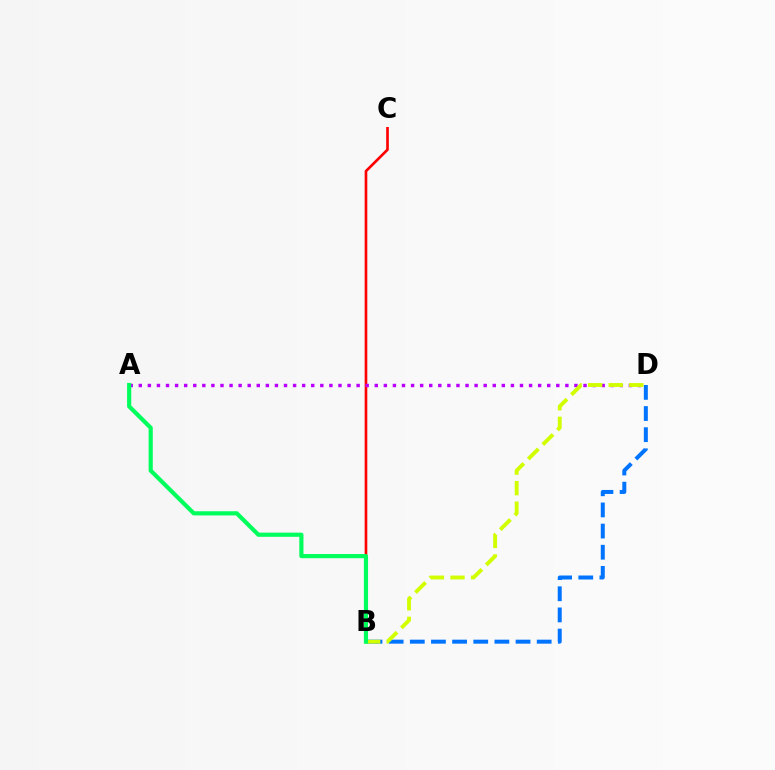{('B', 'C'): [{'color': '#ff0000', 'line_style': 'solid', 'thickness': 1.91}], ('B', 'D'): [{'color': '#0074ff', 'line_style': 'dashed', 'thickness': 2.87}, {'color': '#d1ff00', 'line_style': 'dashed', 'thickness': 2.79}], ('A', 'D'): [{'color': '#b900ff', 'line_style': 'dotted', 'thickness': 2.47}], ('A', 'B'): [{'color': '#00ff5c', 'line_style': 'solid', 'thickness': 3.0}]}